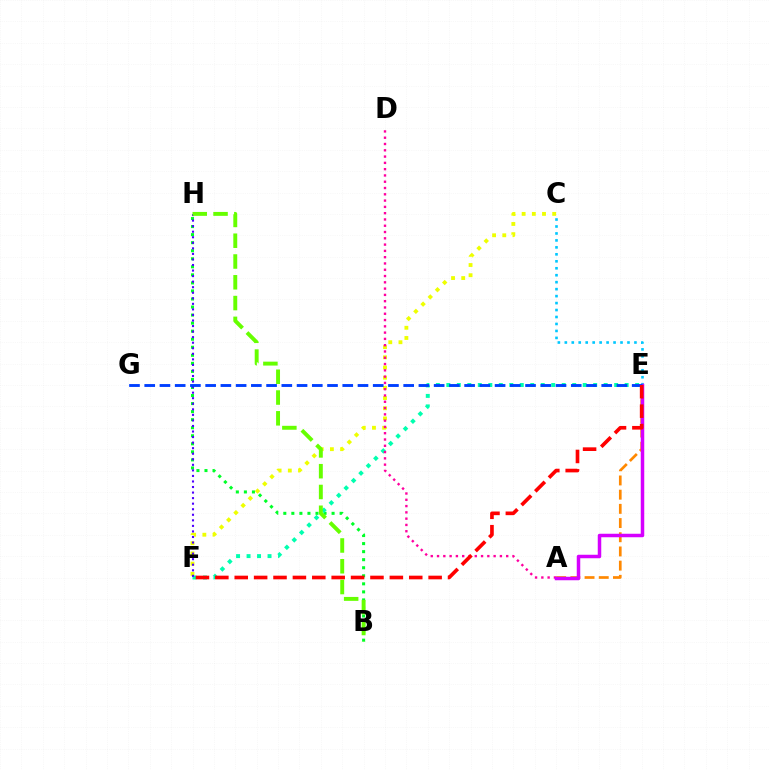{('B', 'H'): [{'color': '#00ff27', 'line_style': 'dotted', 'thickness': 2.19}, {'color': '#66ff00', 'line_style': 'dashed', 'thickness': 2.82}], ('C', 'F'): [{'color': '#eeff00', 'line_style': 'dotted', 'thickness': 2.77}], ('E', 'F'): [{'color': '#00ffaf', 'line_style': 'dotted', 'thickness': 2.85}, {'color': '#ff0000', 'line_style': 'dashed', 'thickness': 2.63}], ('A', 'E'): [{'color': '#ff8800', 'line_style': 'dashed', 'thickness': 1.93}, {'color': '#d600ff', 'line_style': 'solid', 'thickness': 2.51}], ('C', 'E'): [{'color': '#00c7ff', 'line_style': 'dotted', 'thickness': 1.89}], ('A', 'D'): [{'color': '#ff00a0', 'line_style': 'dotted', 'thickness': 1.71}], ('F', 'H'): [{'color': '#4f00ff', 'line_style': 'dotted', 'thickness': 1.51}], ('E', 'G'): [{'color': '#003fff', 'line_style': 'dashed', 'thickness': 2.07}]}